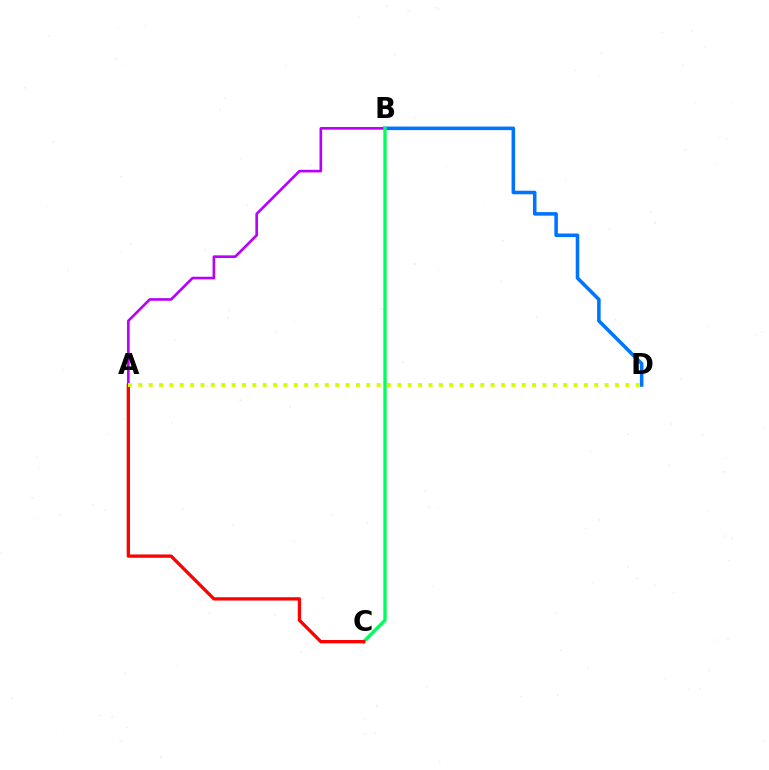{('A', 'B'): [{'color': '#b900ff', 'line_style': 'solid', 'thickness': 1.9}], ('B', 'D'): [{'color': '#0074ff', 'line_style': 'solid', 'thickness': 2.56}], ('B', 'C'): [{'color': '#00ff5c', 'line_style': 'solid', 'thickness': 2.42}], ('A', 'C'): [{'color': '#ff0000', 'line_style': 'solid', 'thickness': 2.38}], ('A', 'D'): [{'color': '#d1ff00', 'line_style': 'dotted', 'thickness': 2.82}]}